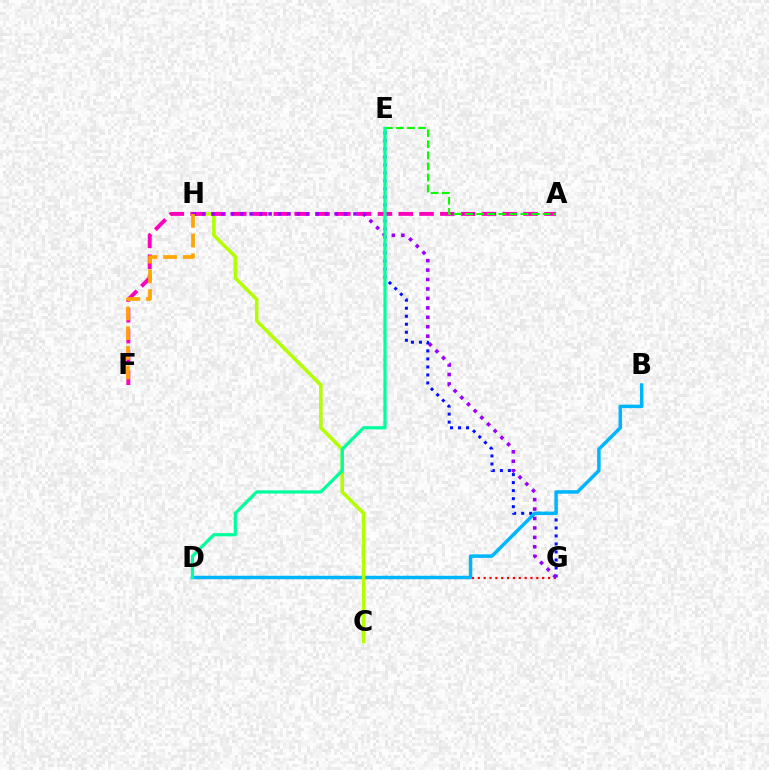{('E', 'G'): [{'color': '#0010ff', 'line_style': 'dotted', 'thickness': 2.18}], ('D', 'G'): [{'color': '#ff0000', 'line_style': 'dotted', 'thickness': 1.59}], ('B', 'D'): [{'color': '#00b5ff', 'line_style': 'solid', 'thickness': 2.5}], ('C', 'H'): [{'color': '#b3ff00', 'line_style': 'solid', 'thickness': 2.56}], ('A', 'F'): [{'color': '#ff00bd', 'line_style': 'dashed', 'thickness': 2.83}], ('G', 'H'): [{'color': '#9b00ff', 'line_style': 'dotted', 'thickness': 2.57}], ('A', 'E'): [{'color': '#08ff00', 'line_style': 'dashed', 'thickness': 1.5}], ('D', 'E'): [{'color': '#00ff9d', 'line_style': 'solid', 'thickness': 2.32}], ('F', 'H'): [{'color': '#ffa500', 'line_style': 'dashed', 'thickness': 2.68}]}